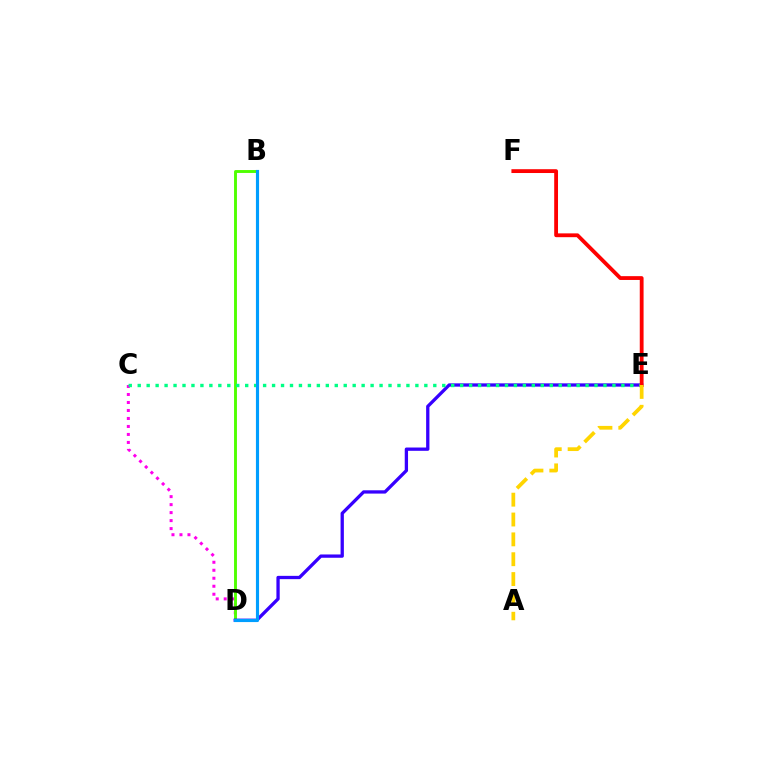{('C', 'D'): [{'color': '#ff00ed', 'line_style': 'dotted', 'thickness': 2.17}], ('B', 'D'): [{'color': '#4fff00', 'line_style': 'solid', 'thickness': 2.09}, {'color': '#009eff', 'line_style': 'solid', 'thickness': 2.26}], ('D', 'E'): [{'color': '#3700ff', 'line_style': 'solid', 'thickness': 2.37}], ('C', 'E'): [{'color': '#00ff86', 'line_style': 'dotted', 'thickness': 2.43}], ('E', 'F'): [{'color': '#ff0000', 'line_style': 'solid', 'thickness': 2.75}], ('A', 'E'): [{'color': '#ffd500', 'line_style': 'dashed', 'thickness': 2.7}]}